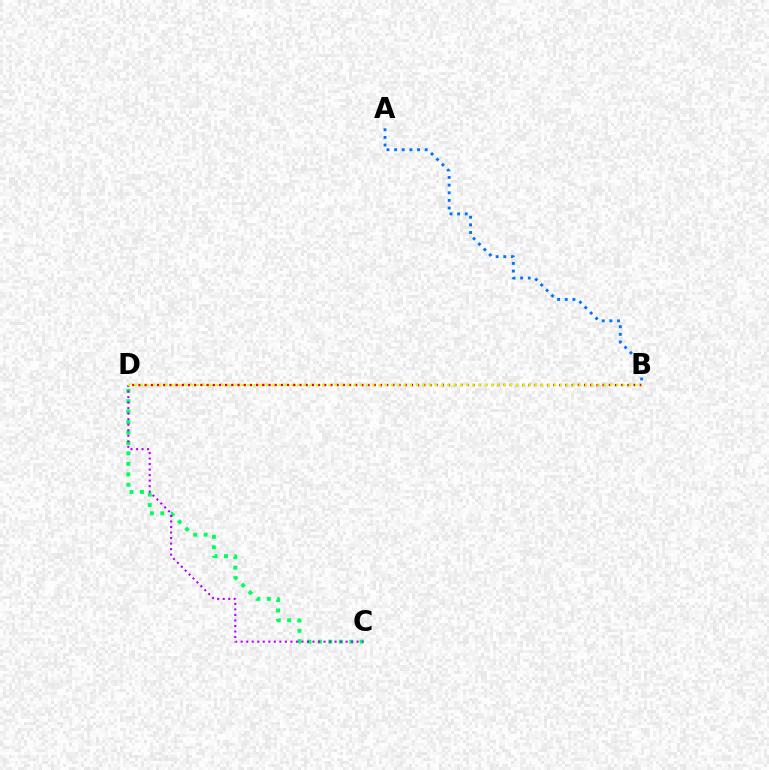{('C', 'D'): [{'color': '#00ff5c', 'line_style': 'dotted', 'thickness': 2.84}, {'color': '#b900ff', 'line_style': 'dotted', 'thickness': 1.5}], ('A', 'B'): [{'color': '#0074ff', 'line_style': 'dotted', 'thickness': 2.08}], ('B', 'D'): [{'color': '#ff0000', 'line_style': 'dotted', 'thickness': 1.68}, {'color': '#d1ff00', 'line_style': 'dotted', 'thickness': 1.7}]}